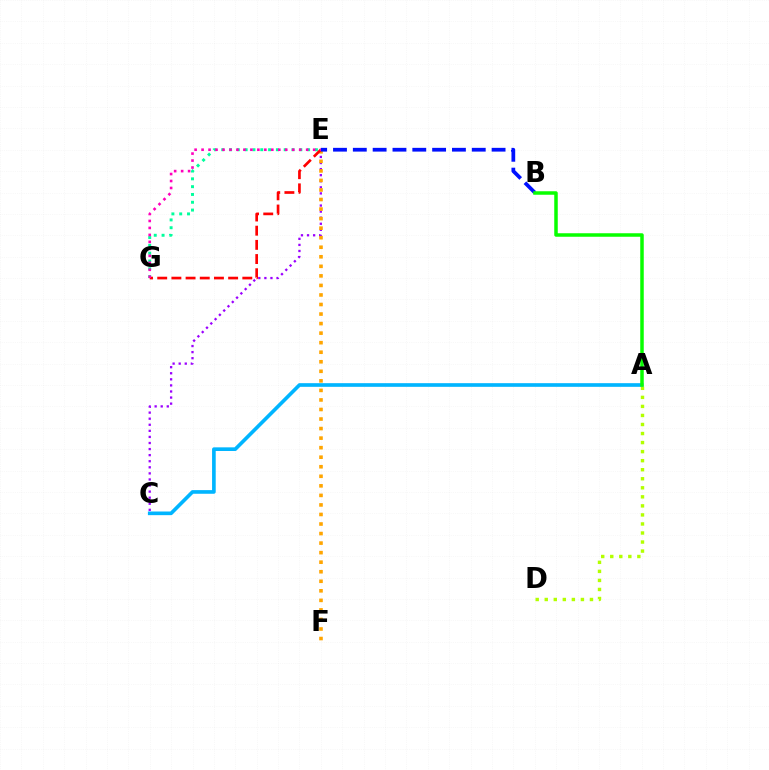{('A', 'C'): [{'color': '#00b5ff', 'line_style': 'solid', 'thickness': 2.63}], ('C', 'E'): [{'color': '#9b00ff', 'line_style': 'dotted', 'thickness': 1.65}], ('E', 'F'): [{'color': '#ffa500', 'line_style': 'dotted', 'thickness': 2.59}], ('E', 'G'): [{'color': '#00ff9d', 'line_style': 'dotted', 'thickness': 2.12}, {'color': '#ff0000', 'line_style': 'dashed', 'thickness': 1.93}, {'color': '#ff00bd', 'line_style': 'dotted', 'thickness': 1.89}], ('A', 'D'): [{'color': '#b3ff00', 'line_style': 'dotted', 'thickness': 2.46}], ('B', 'E'): [{'color': '#0010ff', 'line_style': 'dashed', 'thickness': 2.69}], ('A', 'B'): [{'color': '#08ff00', 'line_style': 'solid', 'thickness': 2.52}]}